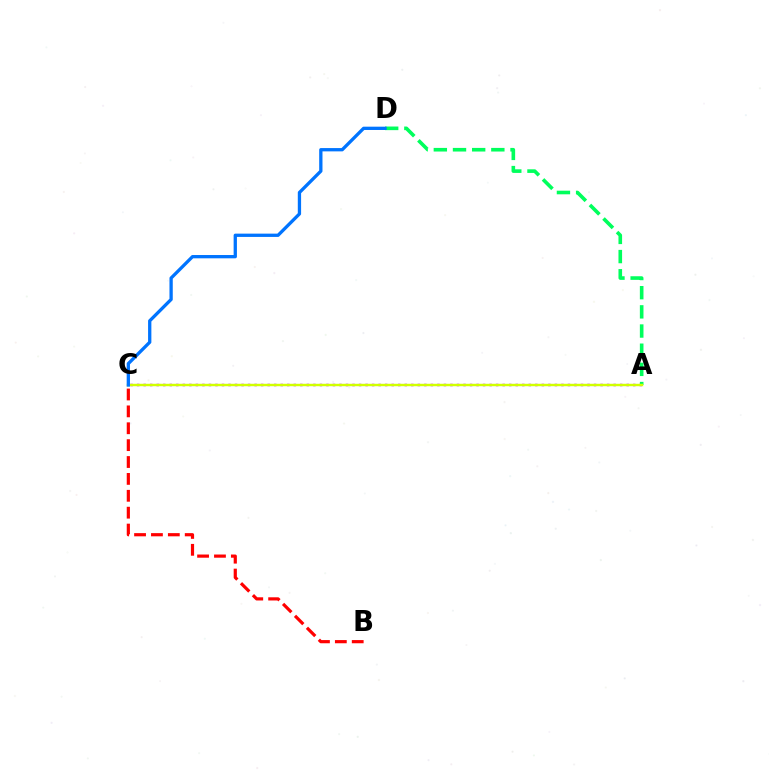{('A', 'C'): [{'color': '#b900ff', 'line_style': 'dotted', 'thickness': 1.77}, {'color': '#d1ff00', 'line_style': 'solid', 'thickness': 1.75}], ('A', 'D'): [{'color': '#00ff5c', 'line_style': 'dashed', 'thickness': 2.6}], ('B', 'C'): [{'color': '#ff0000', 'line_style': 'dashed', 'thickness': 2.29}], ('C', 'D'): [{'color': '#0074ff', 'line_style': 'solid', 'thickness': 2.37}]}